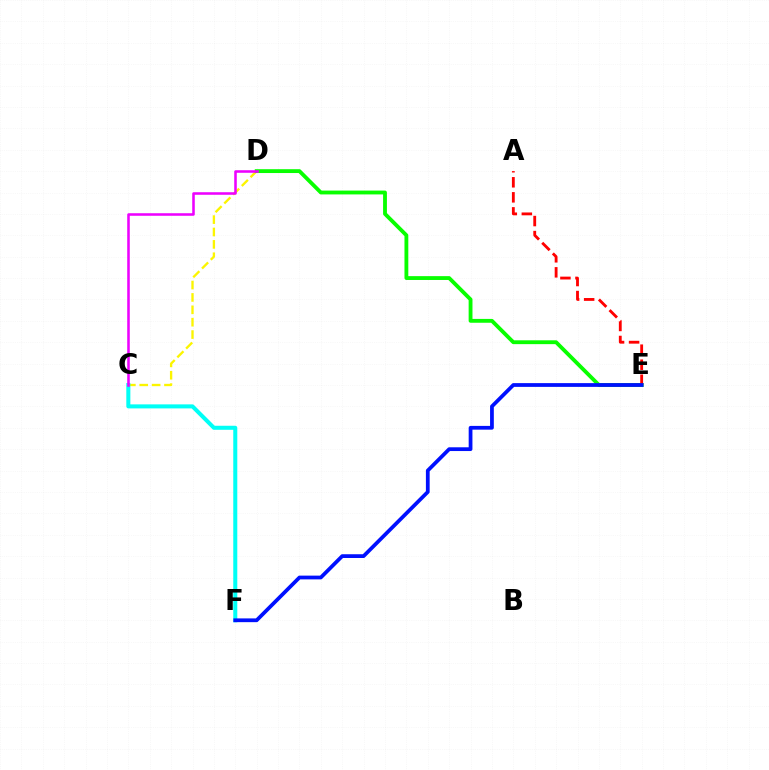{('C', 'D'): [{'color': '#fcf500', 'line_style': 'dashed', 'thickness': 1.68}, {'color': '#ee00ff', 'line_style': 'solid', 'thickness': 1.84}], ('D', 'E'): [{'color': '#08ff00', 'line_style': 'solid', 'thickness': 2.76}], ('A', 'E'): [{'color': '#ff0000', 'line_style': 'dashed', 'thickness': 2.04}], ('C', 'F'): [{'color': '#00fff6', 'line_style': 'solid', 'thickness': 2.9}], ('E', 'F'): [{'color': '#0010ff', 'line_style': 'solid', 'thickness': 2.7}]}